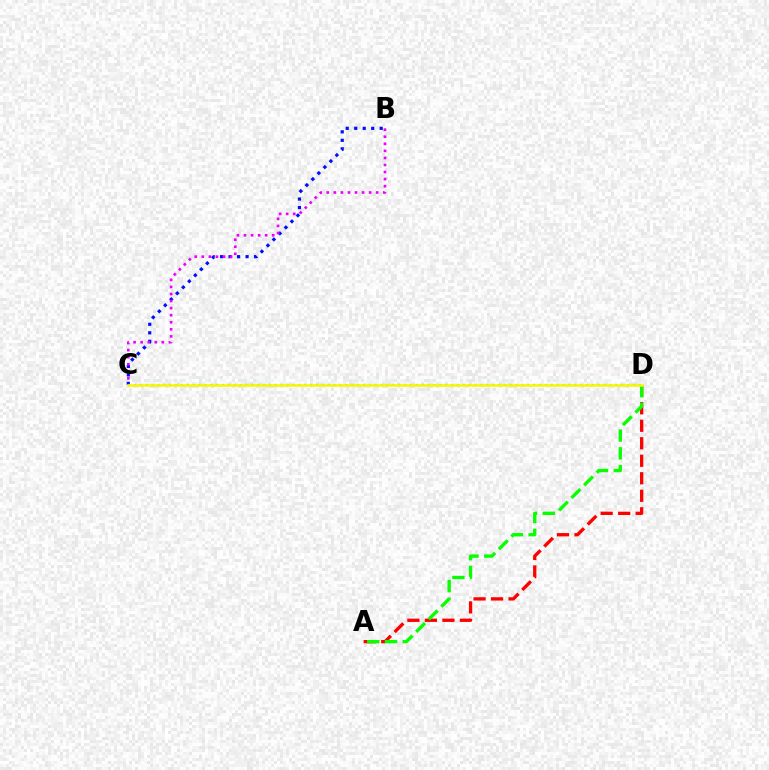{('A', 'D'): [{'color': '#ff0000', 'line_style': 'dashed', 'thickness': 2.38}, {'color': '#08ff00', 'line_style': 'dashed', 'thickness': 2.41}], ('B', 'C'): [{'color': '#0010ff', 'line_style': 'dotted', 'thickness': 2.31}, {'color': '#ee00ff', 'line_style': 'dotted', 'thickness': 1.92}], ('C', 'D'): [{'color': '#00fff6', 'line_style': 'dotted', 'thickness': 1.6}, {'color': '#fcf500', 'line_style': 'solid', 'thickness': 1.83}]}